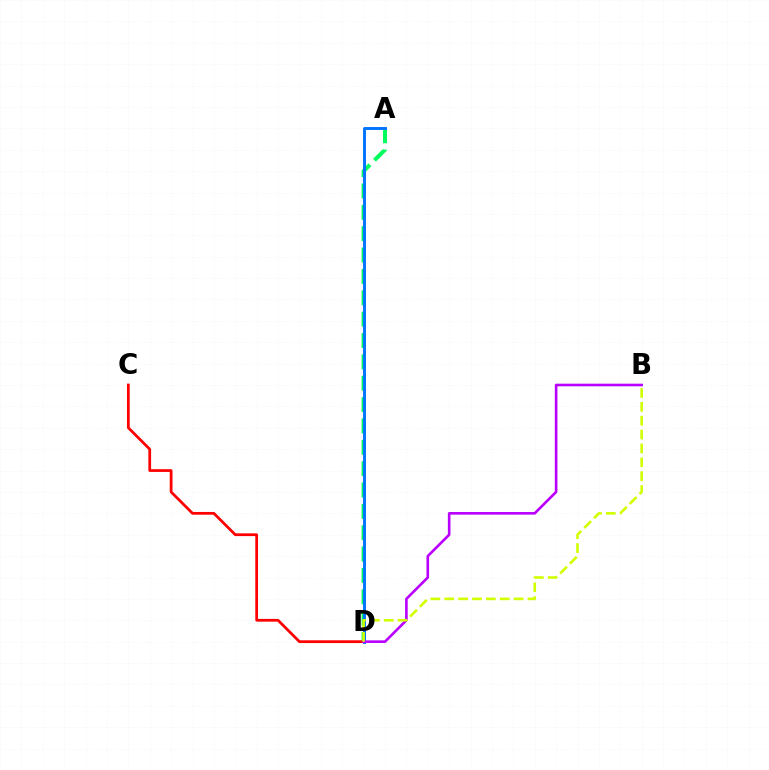{('A', 'D'): [{'color': '#00ff5c', 'line_style': 'dashed', 'thickness': 2.9}, {'color': '#0074ff', 'line_style': 'solid', 'thickness': 2.11}], ('C', 'D'): [{'color': '#ff0000', 'line_style': 'solid', 'thickness': 1.98}], ('B', 'D'): [{'color': '#b900ff', 'line_style': 'solid', 'thickness': 1.89}, {'color': '#d1ff00', 'line_style': 'dashed', 'thickness': 1.89}]}